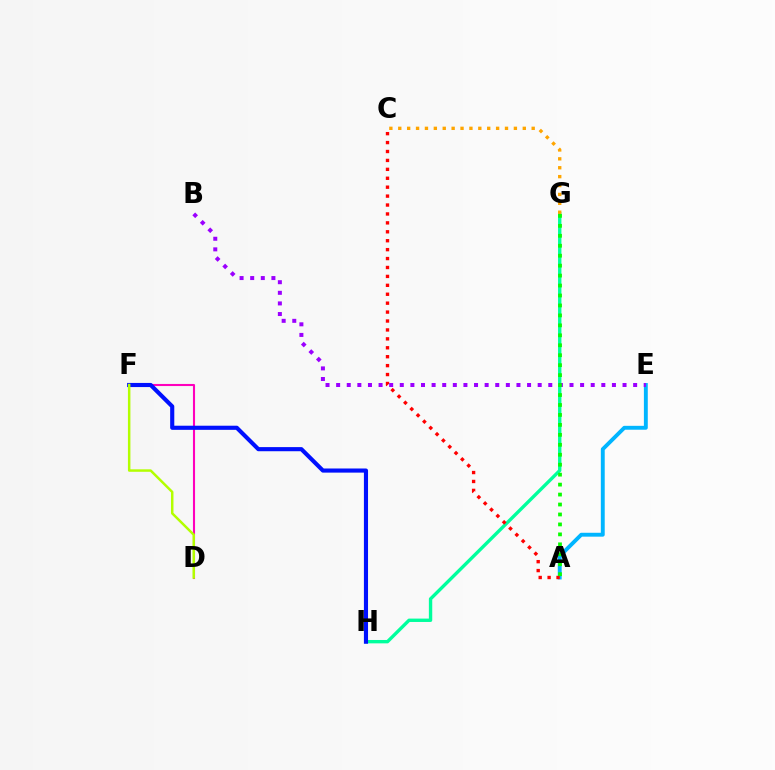{('G', 'H'): [{'color': '#00ff9d', 'line_style': 'solid', 'thickness': 2.43}], ('C', 'G'): [{'color': '#ffa500', 'line_style': 'dotted', 'thickness': 2.42}], ('A', 'E'): [{'color': '#00b5ff', 'line_style': 'solid', 'thickness': 2.8}], ('A', 'C'): [{'color': '#ff0000', 'line_style': 'dotted', 'thickness': 2.42}], ('D', 'F'): [{'color': '#ff00bd', 'line_style': 'solid', 'thickness': 1.51}, {'color': '#b3ff00', 'line_style': 'solid', 'thickness': 1.78}], ('F', 'H'): [{'color': '#0010ff', 'line_style': 'solid', 'thickness': 2.97}], ('B', 'E'): [{'color': '#9b00ff', 'line_style': 'dotted', 'thickness': 2.88}], ('A', 'G'): [{'color': '#08ff00', 'line_style': 'dotted', 'thickness': 2.7}]}